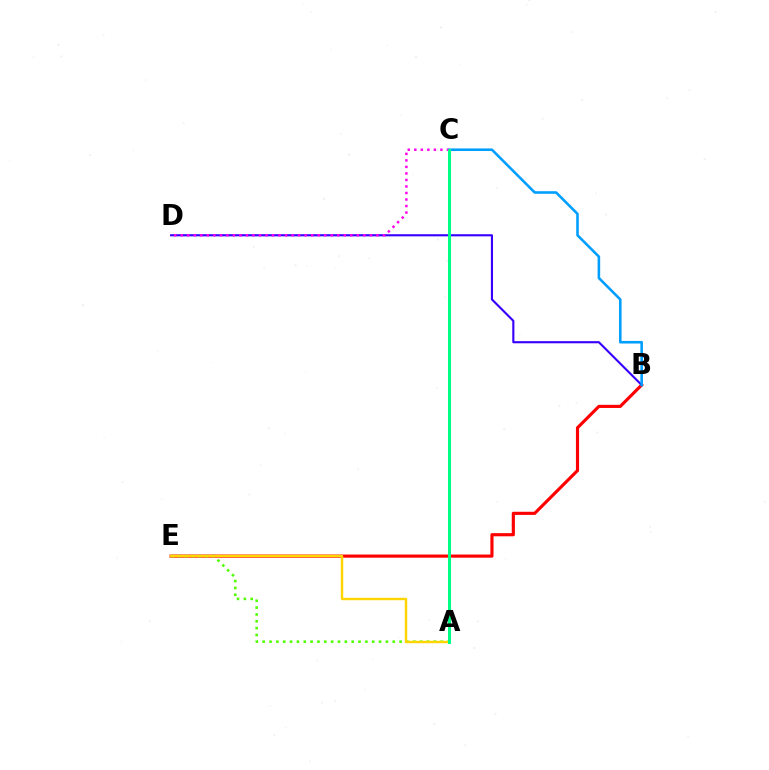{('B', 'E'): [{'color': '#ff0000', 'line_style': 'solid', 'thickness': 2.26}], ('B', 'D'): [{'color': '#3700ff', 'line_style': 'solid', 'thickness': 1.53}], ('B', 'C'): [{'color': '#009eff', 'line_style': 'solid', 'thickness': 1.86}], ('C', 'D'): [{'color': '#ff00ed', 'line_style': 'dotted', 'thickness': 1.77}], ('A', 'E'): [{'color': '#4fff00', 'line_style': 'dotted', 'thickness': 1.86}, {'color': '#ffd500', 'line_style': 'solid', 'thickness': 1.75}], ('A', 'C'): [{'color': '#00ff86', 'line_style': 'solid', 'thickness': 2.17}]}